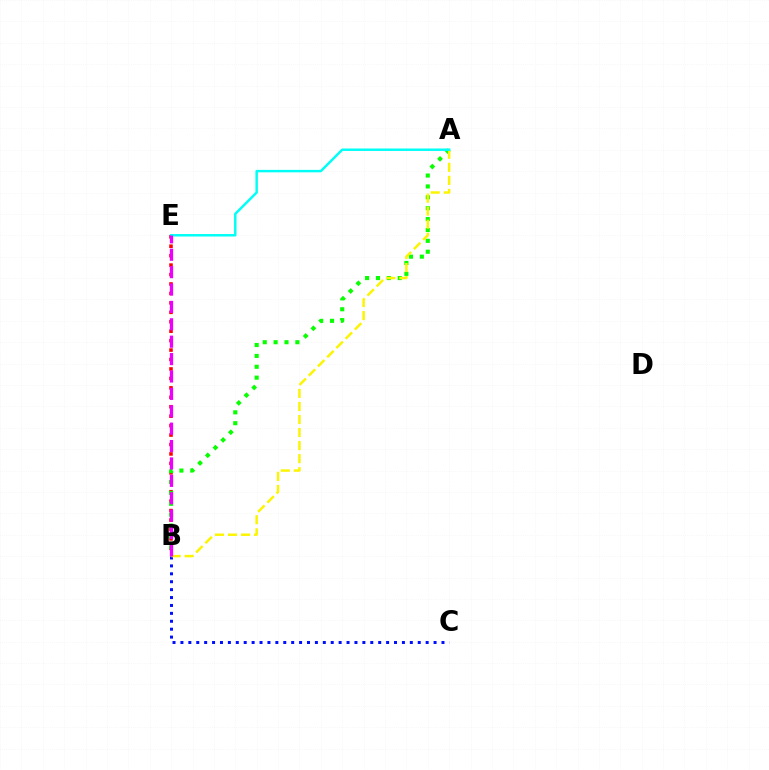{('B', 'E'): [{'color': '#ff0000', 'line_style': 'dotted', 'thickness': 2.57}, {'color': '#ee00ff', 'line_style': 'dashed', 'thickness': 2.36}], ('A', 'B'): [{'color': '#08ff00', 'line_style': 'dotted', 'thickness': 2.96}, {'color': '#fcf500', 'line_style': 'dashed', 'thickness': 1.77}], ('B', 'C'): [{'color': '#0010ff', 'line_style': 'dotted', 'thickness': 2.15}], ('A', 'E'): [{'color': '#00fff6', 'line_style': 'solid', 'thickness': 1.77}]}